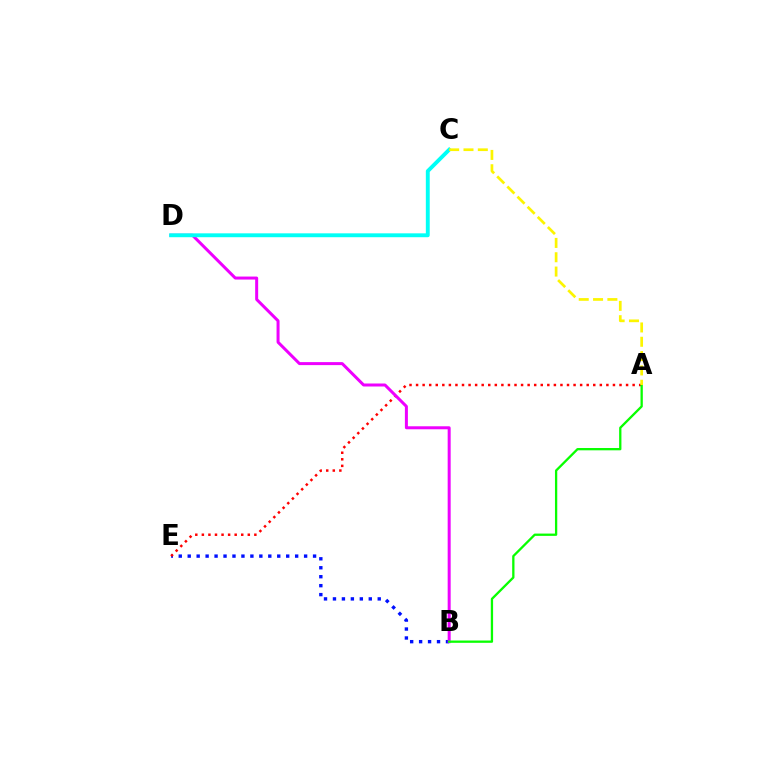{('B', 'E'): [{'color': '#0010ff', 'line_style': 'dotted', 'thickness': 2.43}], ('A', 'E'): [{'color': '#ff0000', 'line_style': 'dotted', 'thickness': 1.78}], ('B', 'D'): [{'color': '#ee00ff', 'line_style': 'solid', 'thickness': 2.16}], ('A', 'B'): [{'color': '#08ff00', 'line_style': 'solid', 'thickness': 1.65}], ('C', 'D'): [{'color': '#00fff6', 'line_style': 'solid', 'thickness': 2.8}], ('A', 'C'): [{'color': '#fcf500', 'line_style': 'dashed', 'thickness': 1.95}]}